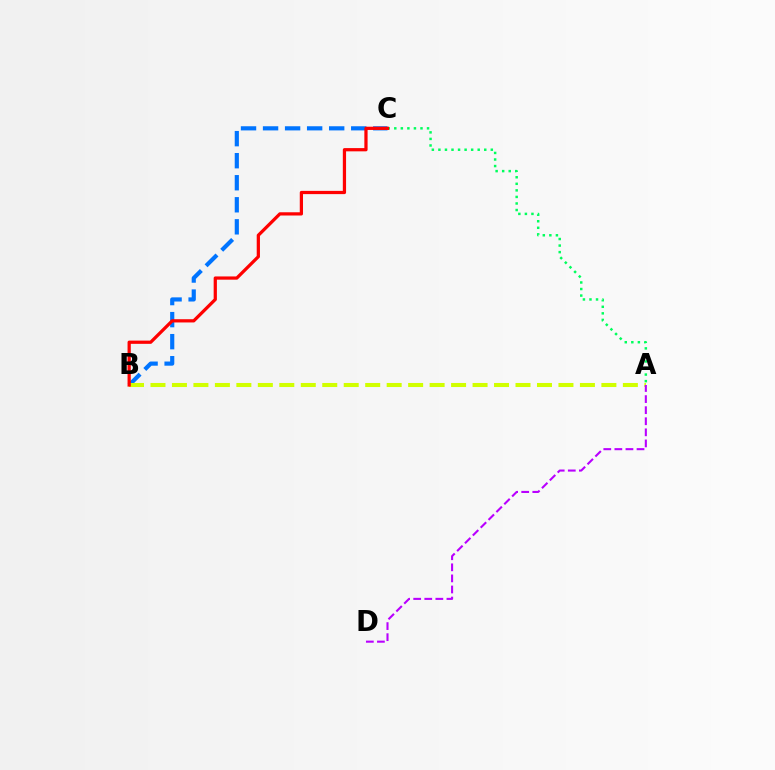{('A', 'C'): [{'color': '#00ff5c', 'line_style': 'dotted', 'thickness': 1.78}], ('B', 'C'): [{'color': '#0074ff', 'line_style': 'dashed', 'thickness': 2.99}, {'color': '#ff0000', 'line_style': 'solid', 'thickness': 2.33}], ('A', 'B'): [{'color': '#d1ff00', 'line_style': 'dashed', 'thickness': 2.92}], ('A', 'D'): [{'color': '#b900ff', 'line_style': 'dashed', 'thickness': 1.51}]}